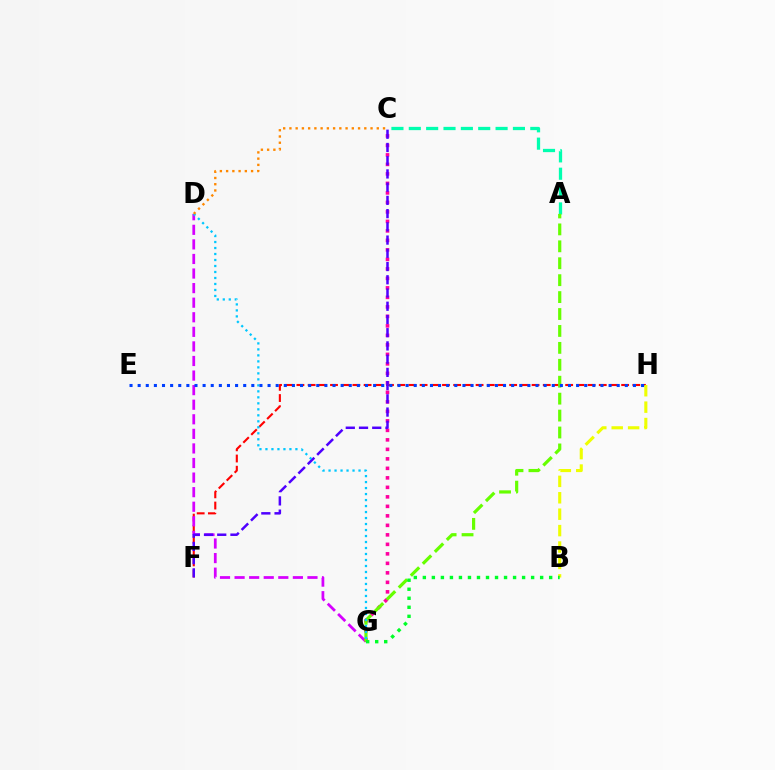{('F', 'H'): [{'color': '#ff0000', 'line_style': 'dashed', 'thickness': 1.52}], ('A', 'C'): [{'color': '#00ffaf', 'line_style': 'dashed', 'thickness': 2.36}], ('D', 'G'): [{'color': '#d600ff', 'line_style': 'dashed', 'thickness': 1.98}, {'color': '#00c7ff', 'line_style': 'dotted', 'thickness': 1.63}], ('C', 'G'): [{'color': '#ff00a0', 'line_style': 'dotted', 'thickness': 2.58}], ('C', 'F'): [{'color': '#4f00ff', 'line_style': 'dashed', 'thickness': 1.8}], ('B', 'H'): [{'color': '#eeff00', 'line_style': 'dashed', 'thickness': 2.23}], ('A', 'G'): [{'color': '#66ff00', 'line_style': 'dashed', 'thickness': 2.3}], ('B', 'G'): [{'color': '#00ff27', 'line_style': 'dotted', 'thickness': 2.45}], ('E', 'H'): [{'color': '#003fff', 'line_style': 'dotted', 'thickness': 2.21}], ('C', 'D'): [{'color': '#ff8800', 'line_style': 'dotted', 'thickness': 1.7}]}